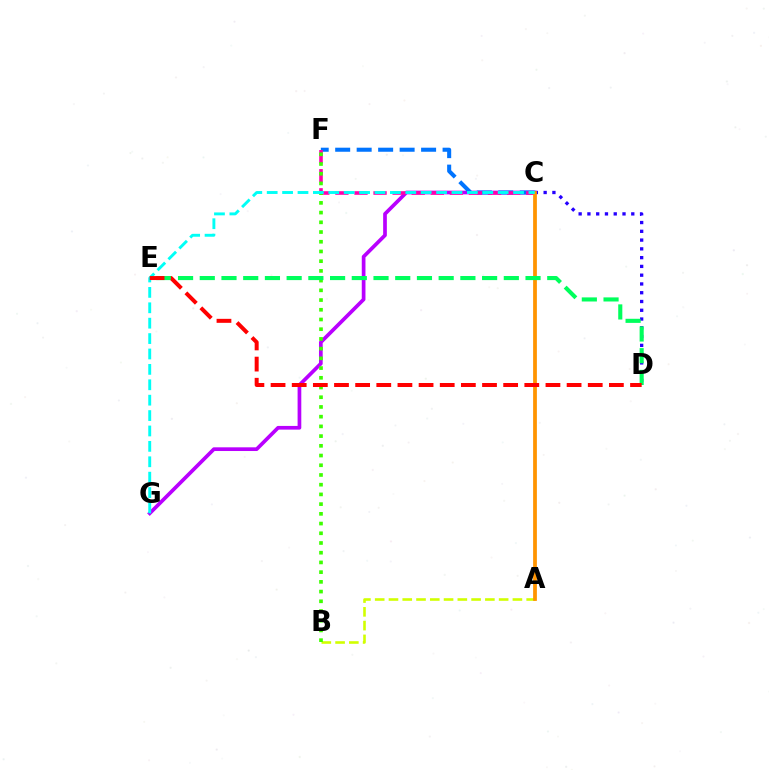{('A', 'B'): [{'color': '#d1ff00', 'line_style': 'dashed', 'thickness': 1.87}], ('C', 'G'): [{'color': '#b900ff', 'line_style': 'solid', 'thickness': 2.66}, {'color': '#00fff6', 'line_style': 'dashed', 'thickness': 2.09}], ('C', 'F'): [{'color': '#0074ff', 'line_style': 'dashed', 'thickness': 2.92}, {'color': '#ff00ac', 'line_style': 'dashed', 'thickness': 2.59}], ('B', 'F'): [{'color': '#3dff00', 'line_style': 'dotted', 'thickness': 2.64}], ('C', 'D'): [{'color': '#2500ff', 'line_style': 'dotted', 'thickness': 2.38}], ('A', 'C'): [{'color': '#ff9400', 'line_style': 'solid', 'thickness': 2.71}], ('D', 'E'): [{'color': '#00ff5c', 'line_style': 'dashed', 'thickness': 2.95}, {'color': '#ff0000', 'line_style': 'dashed', 'thickness': 2.87}]}